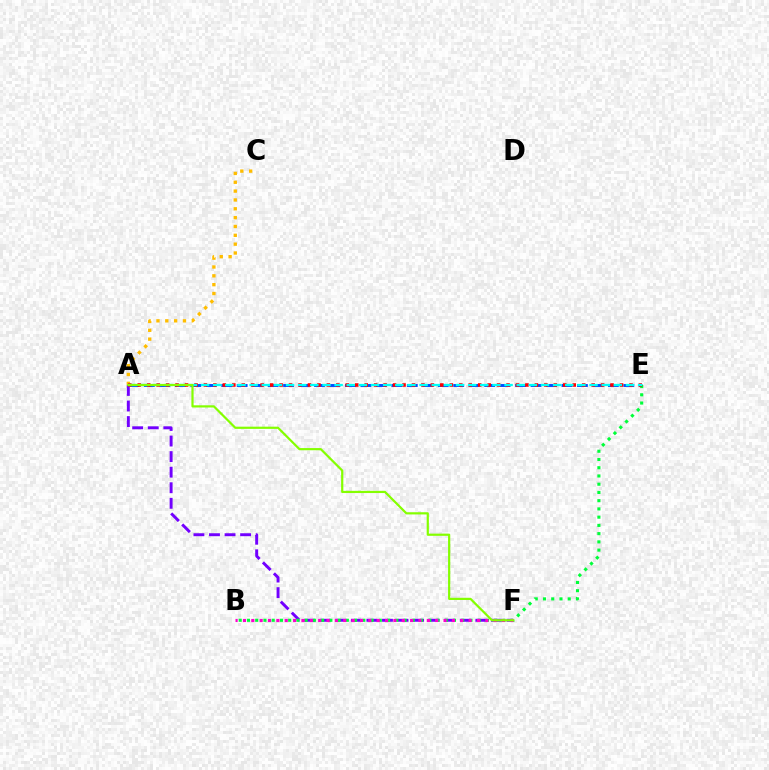{('A', 'E'): [{'color': '#004bff', 'line_style': 'dashed', 'thickness': 2.1}, {'color': '#ff0000', 'line_style': 'dotted', 'thickness': 2.57}, {'color': '#00fff6', 'line_style': 'dashed', 'thickness': 1.65}], ('A', 'F'): [{'color': '#7200ff', 'line_style': 'dashed', 'thickness': 2.11}, {'color': '#84ff00', 'line_style': 'solid', 'thickness': 1.58}], ('B', 'E'): [{'color': '#00ff39', 'line_style': 'dotted', 'thickness': 2.24}], ('B', 'F'): [{'color': '#ff00cf', 'line_style': 'dotted', 'thickness': 2.27}], ('A', 'C'): [{'color': '#ffbd00', 'line_style': 'dotted', 'thickness': 2.4}]}